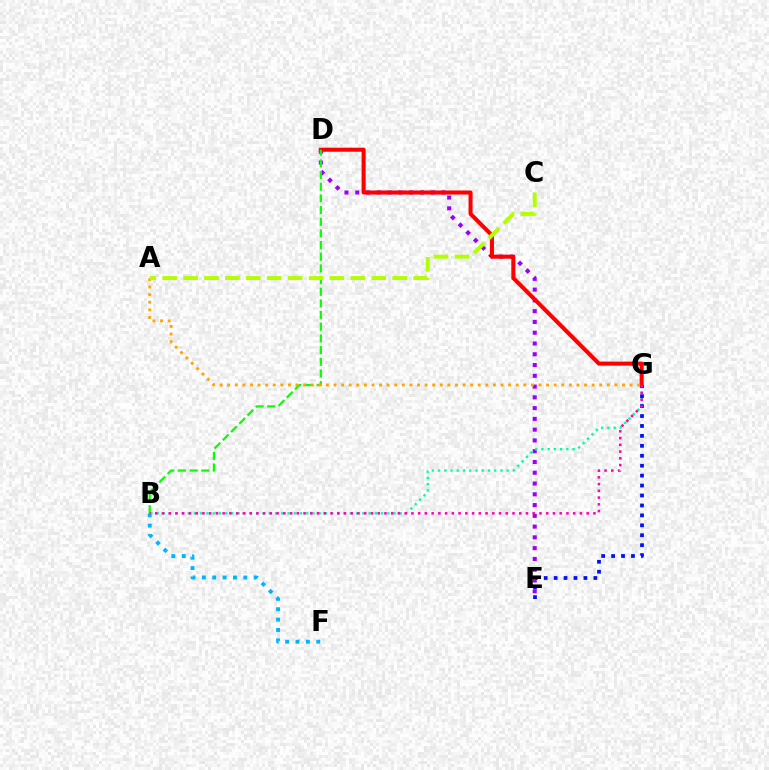{('B', 'F'): [{'color': '#00b5ff', 'line_style': 'dotted', 'thickness': 2.82}], ('D', 'E'): [{'color': '#9b00ff', 'line_style': 'dotted', 'thickness': 2.93}], ('B', 'G'): [{'color': '#00ff9d', 'line_style': 'dotted', 'thickness': 1.69}, {'color': '#ff00bd', 'line_style': 'dotted', 'thickness': 1.83}], ('D', 'G'): [{'color': '#ff0000', 'line_style': 'solid', 'thickness': 2.92}], ('E', 'G'): [{'color': '#0010ff', 'line_style': 'dotted', 'thickness': 2.7}], ('B', 'D'): [{'color': '#08ff00', 'line_style': 'dashed', 'thickness': 1.59}], ('A', 'G'): [{'color': '#ffa500', 'line_style': 'dotted', 'thickness': 2.06}], ('A', 'C'): [{'color': '#b3ff00', 'line_style': 'dashed', 'thickness': 2.84}]}